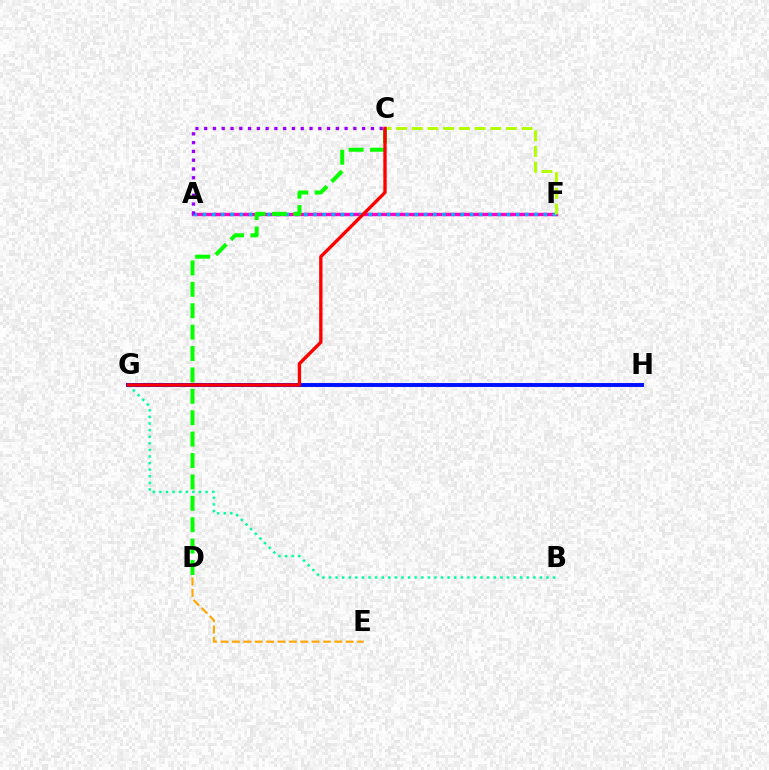{('D', 'E'): [{'color': '#ffa500', 'line_style': 'dashed', 'thickness': 1.55}], ('A', 'F'): [{'color': '#ff00bd', 'line_style': 'solid', 'thickness': 2.46}, {'color': '#00b5ff', 'line_style': 'dotted', 'thickness': 2.5}], ('B', 'G'): [{'color': '#00ff9d', 'line_style': 'dotted', 'thickness': 1.79}], ('A', 'C'): [{'color': '#9b00ff', 'line_style': 'dotted', 'thickness': 2.38}], ('G', 'H'): [{'color': '#0010ff', 'line_style': 'solid', 'thickness': 2.82}], ('C', 'F'): [{'color': '#b3ff00', 'line_style': 'dashed', 'thickness': 2.13}], ('C', 'D'): [{'color': '#08ff00', 'line_style': 'dashed', 'thickness': 2.91}], ('C', 'G'): [{'color': '#ff0000', 'line_style': 'solid', 'thickness': 2.41}]}